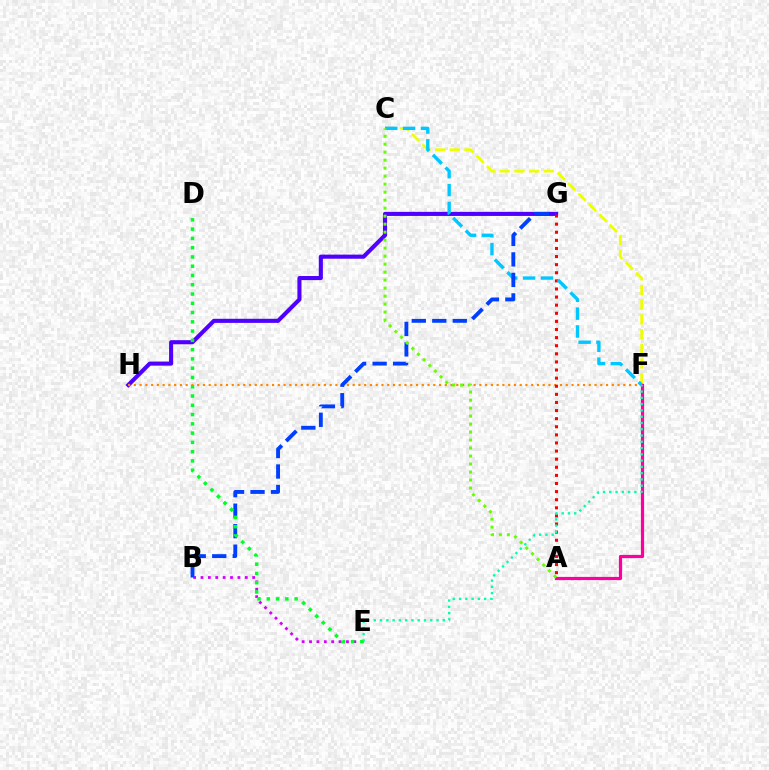{('B', 'E'): [{'color': '#d600ff', 'line_style': 'dotted', 'thickness': 2.01}], ('G', 'H'): [{'color': '#4f00ff', 'line_style': 'solid', 'thickness': 2.94}], ('F', 'H'): [{'color': '#ff8800', 'line_style': 'dotted', 'thickness': 1.56}], ('C', 'F'): [{'color': '#eeff00', 'line_style': 'dashed', 'thickness': 2.0}, {'color': '#00c7ff', 'line_style': 'dashed', 'thickness': 2.43}], ('A', 'F'): [{'color': '#ff00a0', 'line_style': 'solid', 'thickness': 2.31}], ('A', 'G'): [{'color': '#ff0000', 'line_style': 'dotted', 'thickness': 2.2}], ('B', 'G'): [{'color': '#003fff', 'line_style': 'dashed', 'thickness': 2.78}], ('A', 'C'): [{'color': '#66ff00', 'line_style': 'dotted', 'thickness': 2.17}], ('E', 'F'): [{'color': '#00ffaf', 'line_style': 'dotted', 'thickness': 1.7}], ('D', 'E'): [{'color': '#00ff27', 'line_style': 'dotted', 'thickness': 2.52}]}